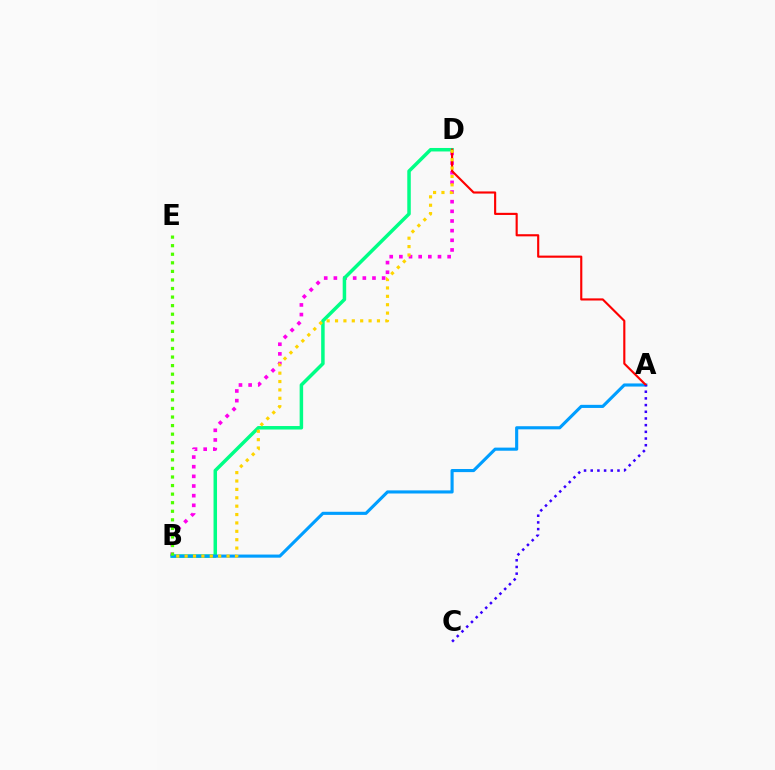{('B', 'D'): [{'color': '#ff00ed', 'line_style': 'dotted', 'thickness': 2.62}, {'color': '#00ff86', 'line_style': 'solid', 'thickness': 2.52}, {'color': '#ffd500', 'line_style': 'dotted', 'thickness': 2.28}], ('A', 'B'): [{'color': '#009eff', 'line_style': 'solid', 'thickness': 2.24}], ('A', 'D'): [{'color': '#ff0000', 'line_style': 'solid', 'thickness': 1.54}], ('B', 'E'): [{'color': '#4fff00', 'line_style': 'dotted', 'thickness': 2.33}], ('A', 'C'): [{'color': '#3700ff', 'line_style': 'dotted', 'thickness': 1.82}]}